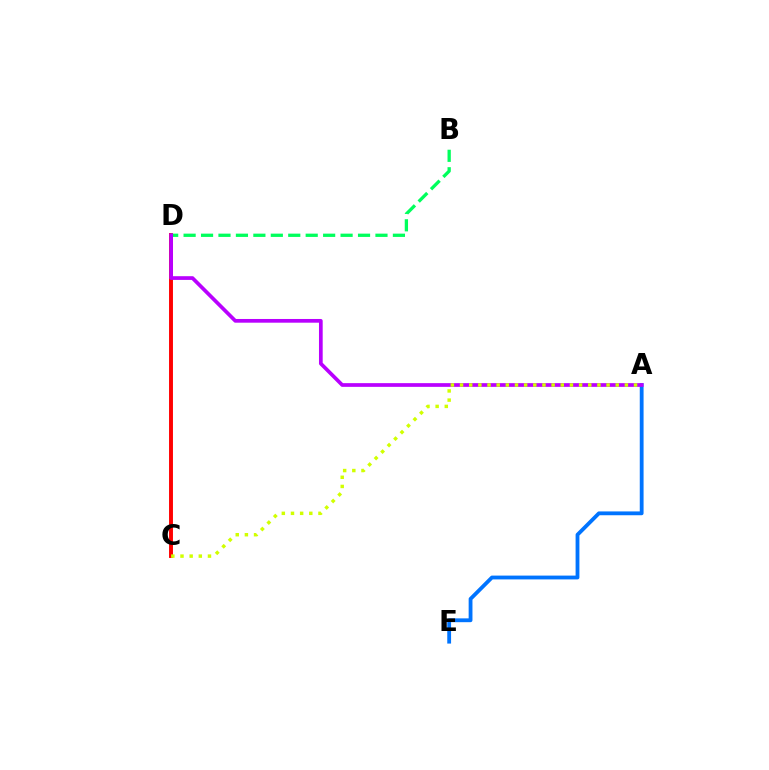{('A', 'E'): [{'color': '#0074ff', 'line_style': 'solid', 'thickness': 2.75}], ('C', 'D'): [{'color': '#ff0000', 'line_style': 'solid', 'thickness': 2.82}], ('B', 'D'): [{'color': '#00ff5c', 'line_style': 'dashed', 'thickness': 2.37}], ('A', 'D'): [{'color': '#b900ff', 'line_style': 'solid', 'thickness': 2.67}], ('A', 'C'): [{'color': '#d1ff00', 'line_style': 'dotted', 'thickness': 2.49}]}